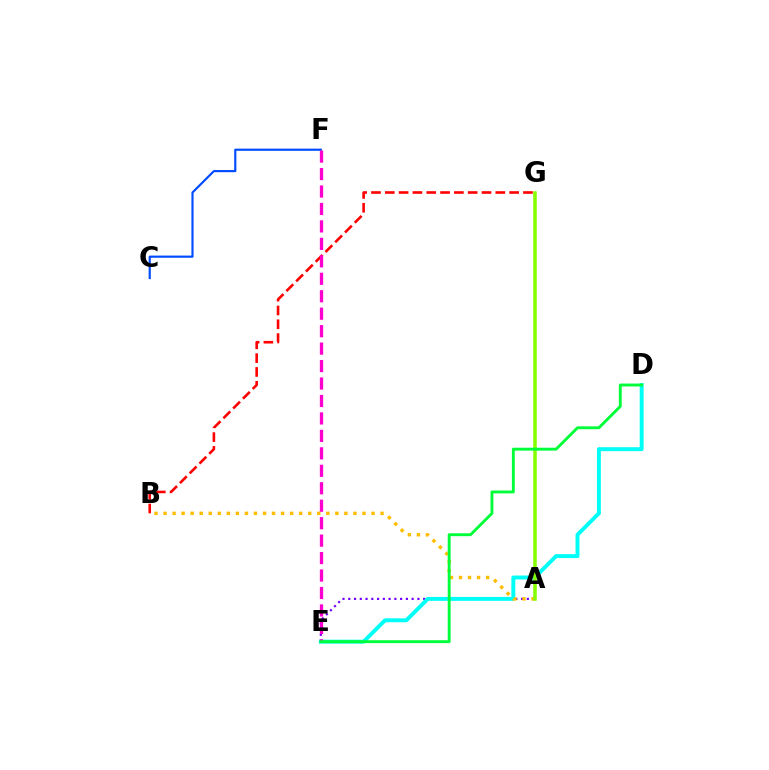{('A', 'E'): [{'color': '#7200ff', 'line_style': 'dotted', 'thickness': 1.57}], ('D', 'E'): [{'color': '#00fff6', 'line_style': 'solid', 'thickness': 2.83}, {'color': '#00ff39', 'line_style': 'solid', 'thickness': 2.08}], ('A', 'B'): [{'color': '#ffbd00', 'line_style': 'dotted', 'thickness': 2.46}], ('C', 'F'): [{'color': '#004bff', 'line_style': 'solid', 'thickness': 1.56}], ('A', 'G'): [{'color': '#84ff00', 'line_style': 'solid', 'thickness': 2.53}], ('B', 'G'): [{'color': '#ff0000', 'line_style': 'dashed', 'thickness': 1.88}], ('E', 'F'): [{'color': '#ff00cf', 'line_style': 'dashed', 'thickness': 2.37}]}